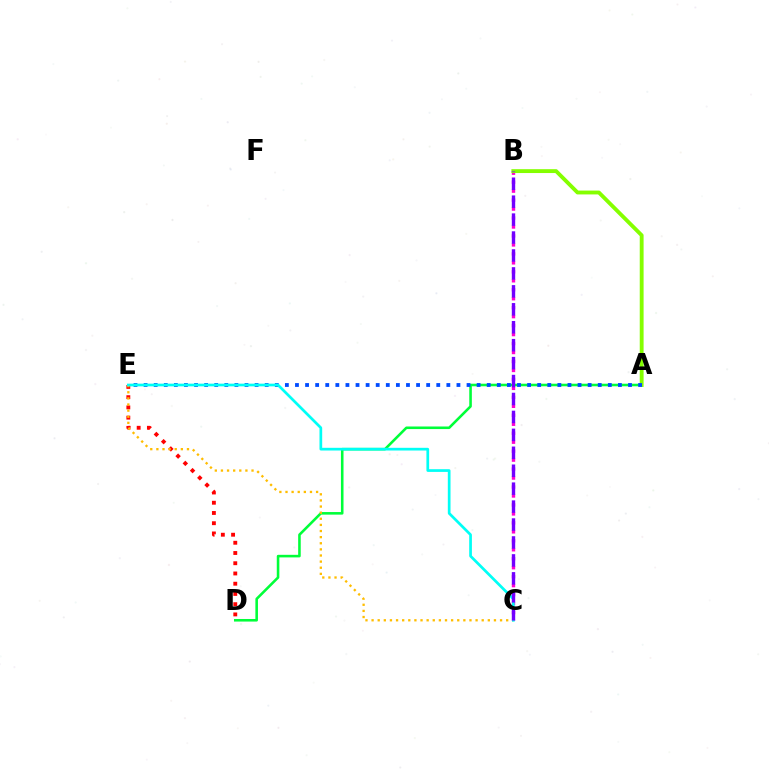{('B', 'C'): [{'color': '#ff00cf', 'line_style': 'dotted', 'thickness': 2.44}, {'color': '#7200ff', 'line_style': 'dashed', 'thickness': 2.44}], ('A', 'D'): [{'color': '#00ff39', 'line_style': 'solid', 'thickness': 1.86}], ('D', 'E'): [{'color': '#ff0000', 'line_style': 'dotted', 'thickness': 2.78}], ('A', 'B'): [{'color': '#84ff00', 'line_style': 'solid', 'thickness': 2.78}], ('C', 'E'): [{'color': '#ffbd00', 'line_style': 'dotted', 'thickness': 1.66}, {'color': '#00fff6', 'line_style': 'solid', 'thickness': 1.95}], ('A', 'E'): [{'color': '#004bff', 'line_style': 'dotted', 'thickness': 2.74}]}